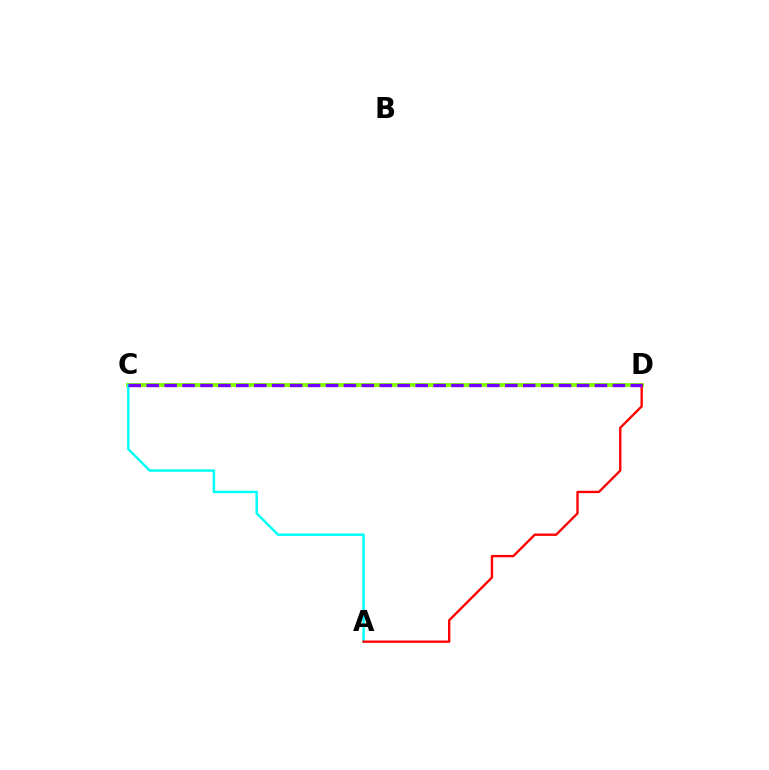{('C', 'D'): [{'color': '#84ff00', 'line_style': 'solid', 'thickness': 2.79}, {'color': '#7200ff', 'line_style': 'dashed', 'thickness': 2.44}], ('A', 'C'): [{'color': '#00fff6', 'line_style': 'solid', 'thickness': 1.76}], ('A', 'D'): [{'color': '#ff0000', 'line_style': 'solid', 'thickness': 1.69}]}